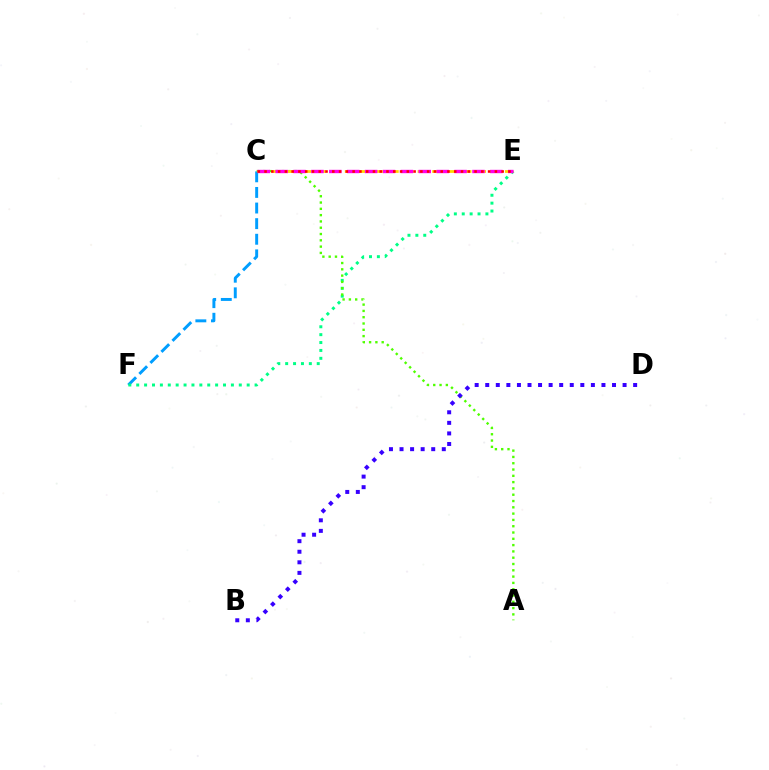{('C', 'F'): [{'color': '#009eff', 'line_style': 'dashed', 'thickness': 2.12}], ('E', 'F'): [{'color': '#00ff86', 'line_style': 'dotted', 'thickness': 2.14}], ('A', 'C'): [{'color': '#4fff00', 'line_style': 'dotted', 'thickness': 1.71}], ('C', 'E'): [{'color': '#ffd500', 'line_style': 'dashed', 'thickness': 1.98}, {'color': '#ff00ed', 'line_style': 'dashed', 'thickness': 2.43}, {'color': '#ff0000', 'line_style': 'dotted', 'thickness': 1.84}], ('B', 'D'): [{'color': '#3700ff', 'line_style': 'dotted', 'thickness': 2.87}]}